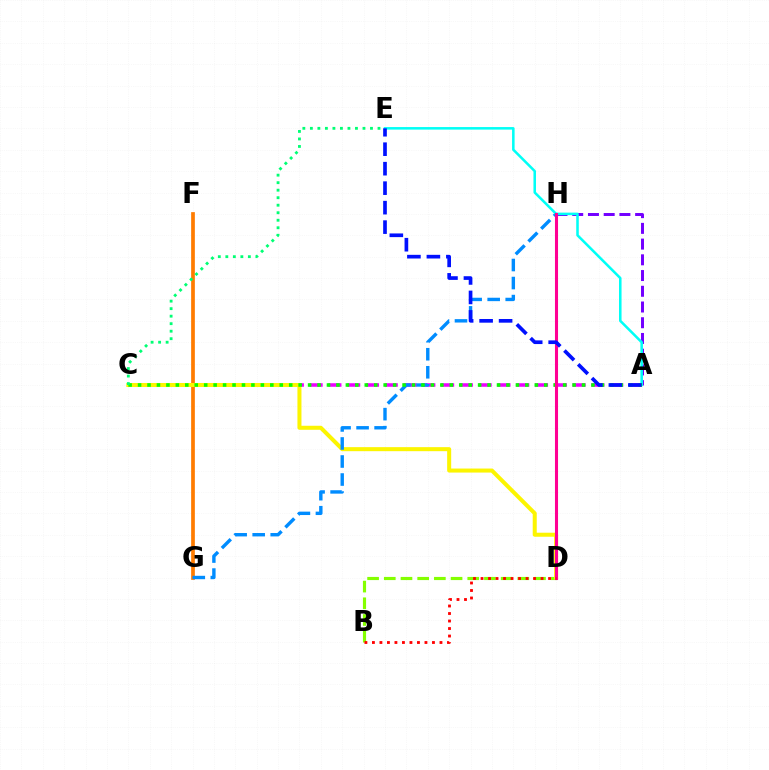{('F', 'G'): [{'color': '#ff7c00', 'line_style': 'solid', 'thickness': 2.67}], ('A', 'C'): [{'color': '#ee00ff', 'line_style': 'dashed', 'thickness': 2.55}, {'color': '#08ff00', 'line_style': 'dotted', 'thickness': 2.57}], ('B', 'D'): [{'color': '#84ff00', 'line_style': 'dashed', 'thickness': 2.27}, {'color': '#ff0000', 'line_style': 'dotted', 'thickness': 2.04}], ('C', 'D'): [{'color': '#fcf500', 'line_style': 'solid', 'thickness': 2.9}], ('A', 'H'): [{'color': '#7200ff', 'line_style': 'dashed', 'thickness': 2.14}], ('G', 'H'): [{'color': '#008cff', 'line_style': 'dashed', 'thickness': 2.45}], ('A', 'E'): [{'color': '#00fff6', 'line_style': 'solid', 'thickness': 1.83}, {'color': '#0010ff', 'line_style': 'dashed', 'thickness': 2.65}], ('D', 'H'): [{'color': '#ff0094', 'line_style': 'solid', 'thickness': 2.21}], ('C', 'E'): [{'color': '#00ff74', 'line_style': 'dotted', 'thickness': 2.04}]}